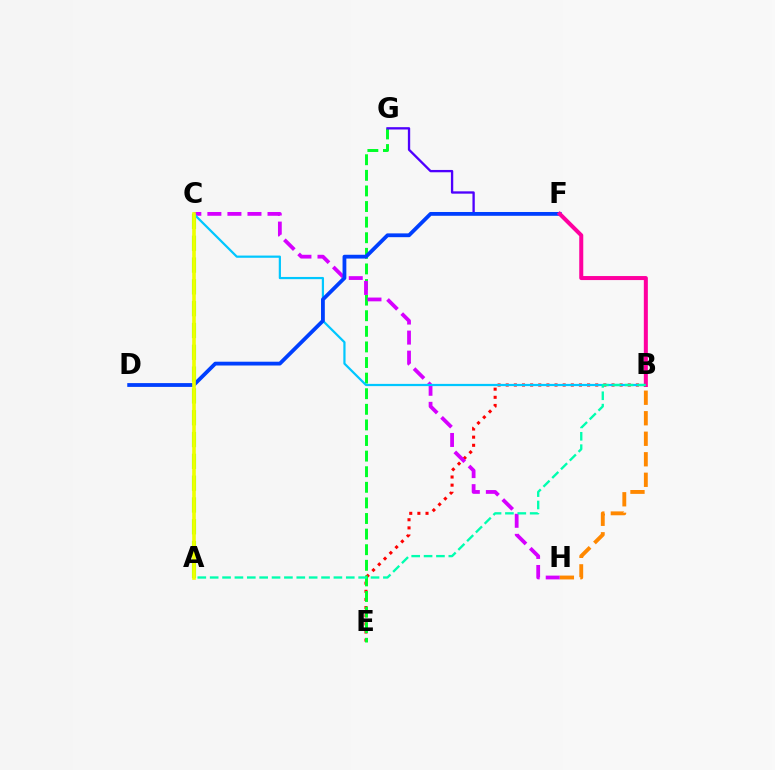{('B', 'H'): [{'color': '#ff8800', 'line_style': 'dashed', 'thickness': 2.79}], ('B', 'E'): [{'color': '#ff0000', 'line_style': 'dotted', 'thickness': 2.21}], ('E', 'G'): [{'color': '#00ff27', 'line_style': 'dashed', 'thickness': 2.12}], ('C', 'H'): [{'color': '#d600ff', 'line_style': 'dashed', 'thickness': 2.72}], ('A', 'C'): [{'color': '#66ff00', 'line_style': 'dashed', 'thickness': 2.96}, {'color': '#eeff00', 'line_style': 'solid', 'thickness': 2.62}], ('F', 'G'): [{'color': '#4f00ff', 'line_style': 'solid', 'thickness': 1.67}], ('B', 'C'): [{'color': '#00c7ff', 'line_style': 'solid', 'thickness': 1.6}], ('D', 'F'): [{'color': '#003fff', 'line_style': 'solid', 'thickness': 2.73}], ('B', 'F'): [{'color': '#ff00a0', 'line_style': 'solid', 'thickness': 2.9}], ('A', 'B'): [{'color': '#00ffaf', 'line_style': 'dashed', 'thickness': 1.68}]}